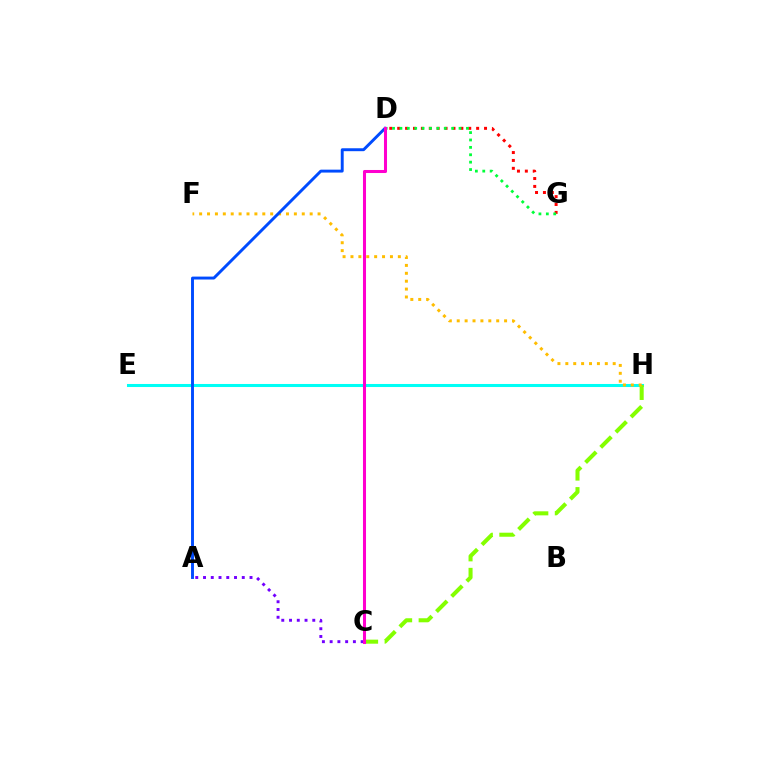{('E', 'H'): [{'color': '#00fff6', 'line_style': 'solid', 'thickness': 2.19}], ('D', 'G'): [{'color': '#ff0000', 'line_style': 'dotted', 'thickness': 2.15}, {'color': '#00ff39', 'line_style': 'dotted', 'thickness': 2.01}], ('C', 'H'): [{'color': '#84ff00', 'line_style': 'dashed', 'thickness': 2.91}], ('F', 'H'): [{'color': '#ffbd00', 'line_style': 'dotted', 'thickness': 2.15}], ('A', 'C'): [{'color': '#7200ff', 'line_style': 'dotted', 'thickness': 2.11}], ('A', 'D'): [{'color': '#004bff', 'line_style': 'solid', 'thickness': 2.1}], ('C', 'D'): [{'color': '#ff00cf', 'line_style': 'solid', 'thickness': 2.19}]}